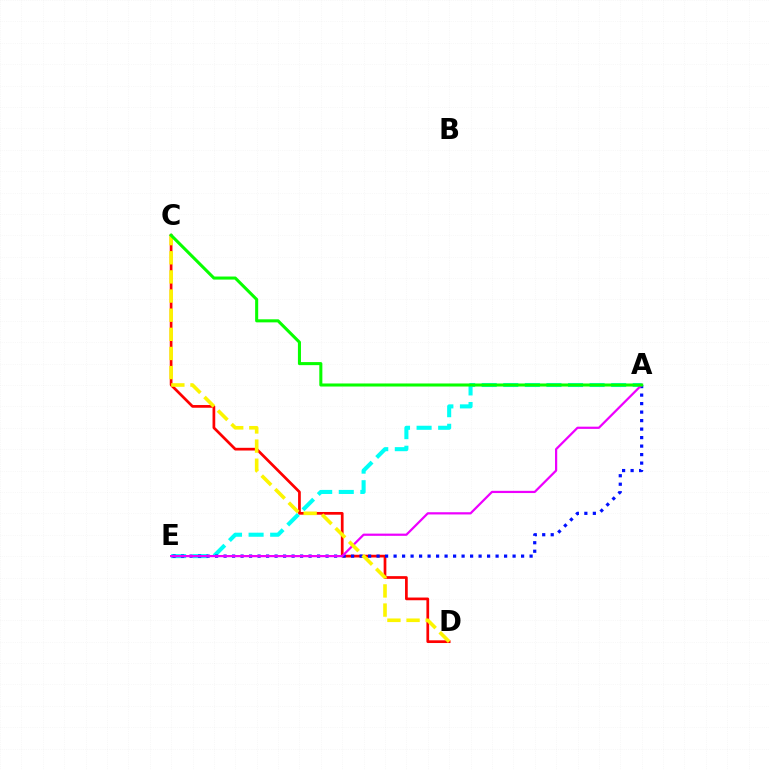{('A', 'E'): [{'color': '#00fff6', 'line_style': 'dashed', 'thickness': 2.93}, {'color': '#0010ff', 'line_style': 'dotted', 'thickness': 2.31}, {'color': '#ee00ff', 'line_style': 'solid', 'thickness': 1.6}], ('C', 'D'): [{'color': '#ff0000', 'line_style': 'solid', 'thickness': 1.96}, {'color': '#fcf500', 'line_style': 'dashed', 'thickness': 2.6}], ('A', 'C'): [{'color': '#08ff00', 'line_style': 'solid', 'thickness': 2.2}]}